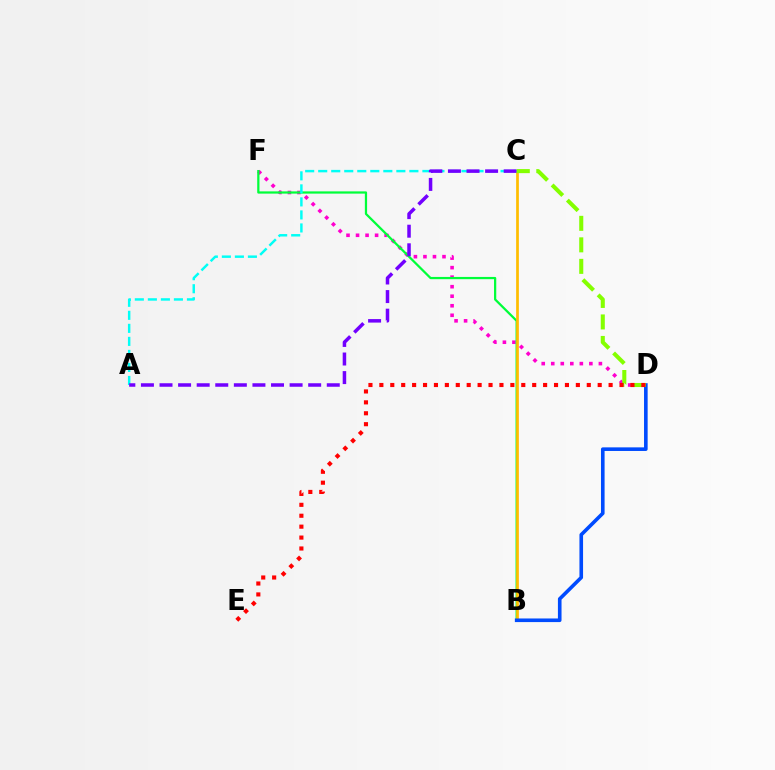{('D', 'F'): [{'color': '#ff00cf', 'line_style': 'dotted', 'thickness': 2.59}], ('B', 'F'): [{'color': '#00ff39', 'line_style': 'solid', 'thickness': 1.61}], ('B', 'C'): [{'color': '#ffbd00', 'line_style': 'solid', 'thickness': 1.96}], ('B', 'D'): [{'color': '#004bff', 'line_style': 'solid', 'thickness': 2.6}], ('A', 'C'): [{'color': '#00fff6', 'line_style': 'dashed', 'thickness': 1.77}, {'color': '#7200ff', 'line_style': 'dashed', 'thickness': 2.52}], ('C', 'D'): [{'color': '#84ff00', 'line_style': 'dashed', 'thickness': 2.92}], ('D', 'E'): [{'color': '#ff0000', 'line_style': 'dotted', 'thickness': 2.97}]}